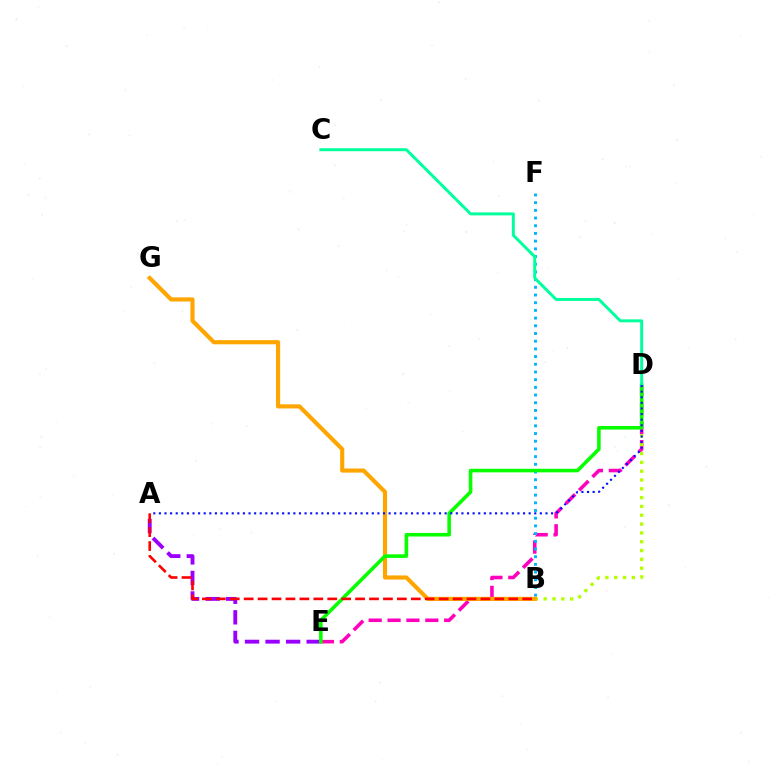{('A', 'E'): [{'color': '#9b00ff', 'line_style': 'dashed', 'thickness': 2.79}], ('D', 'E'): [{'color': '#ff00bd', 'line_style': 'dashed', 'thickness': 2.56}, {'color': '#08ff00', 'line_style': 'solid', 'thickness': 2.58}], ('B', 'F'): [{'color': '#00b5ff', 'line_style': 'dotted', 'thickness': 2.09}], ('B', 'D'): [{'color': '#b3ff00', 'line_style': 'dotted', 'thickness': 2.4}], ('B', 'G'): [{'color': '#ffa500', 'line_style': 'solid', 'thickness': 2.98}], ('C', 'D'): [{'color': '#00ff9d', 'line_style': 'solid', 'thickness': 2.12}], ('A', 'B'): [{'color': '#ff0000', 'line_style': 'dashed', 'thickness': 1.89}], ('A', 'D'): [{'color': '#0010ff', 'line_style': 'dotted', 'thickness': 1.52}]}